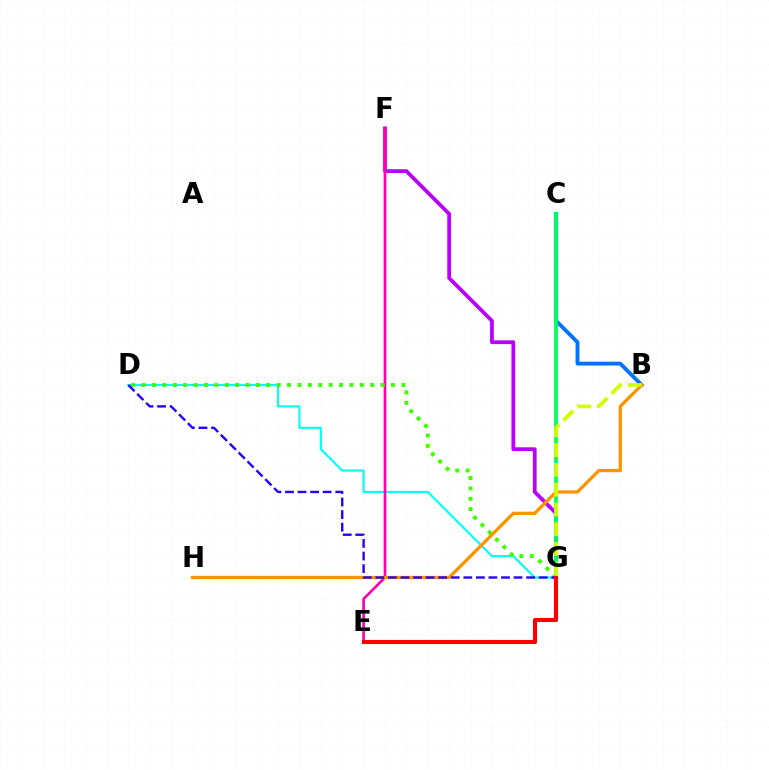{('B', 'C'): [{'color': '#0074ff', 'line_style': 'solid', 'thickness': 2.76}], ('F', 'G'): [{'color': '#b900ff', 'line_style': 'solid', 'thickness': 2.71}], ('D', 'G'): [{'color': '#00fff6', 'line_style': 'solid', 'thickness': 1.53}, {'color': '#3dff00', 'line_style': 'dotted', 'thickness': 2.82}, {'color': '#2500ff', 'line_style': 'dashed', 'thickness': 1.71}], ('E', 'F'): [{'color': '#ff00ac', 'line_style': 'solid', 'thickness': 1.91}], ('C', 'G'): [{'color': '#00ff5c', 'line_style': 'solid', 'thickness': 2.69}], ('B', 'H'): [{'color': '#ff9400', 'line_style': 'solid', 'thickness': 2.37}], ('E', 'G'): [{'color': '#ff0000', 'line_style': 'solid', 'thickness': 2.97}], ('B', 'G'): [{'color': '#d1ff00', 'line_style': 'dashed', 'thickness': 2.69}]}